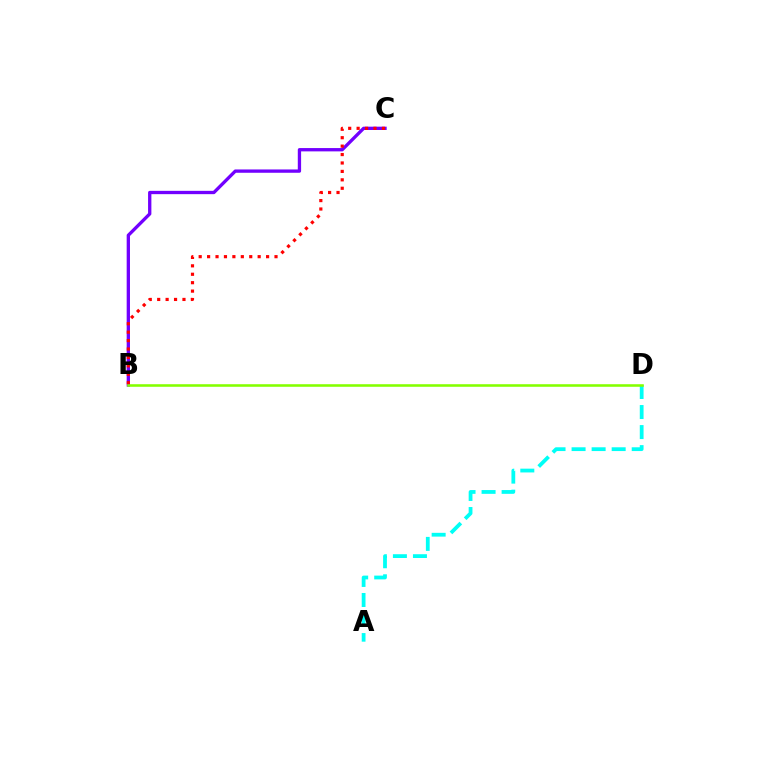{('B', 'C'): [{'color': '#7200ff', 'line_style': 'solid', 'thickness': 2.38}, {'color': '#ff0000', 'line_style': 'dotted', 'thickness': 2.29}], ('A', 'D'): [{'color': '#00fff6', 'line_style': 'dashed', 'thickness': 2.72}], ('B', 'D'): [{'color': '#84ff00', 'line_style': 'solid', 'thickness': 1.85}]}